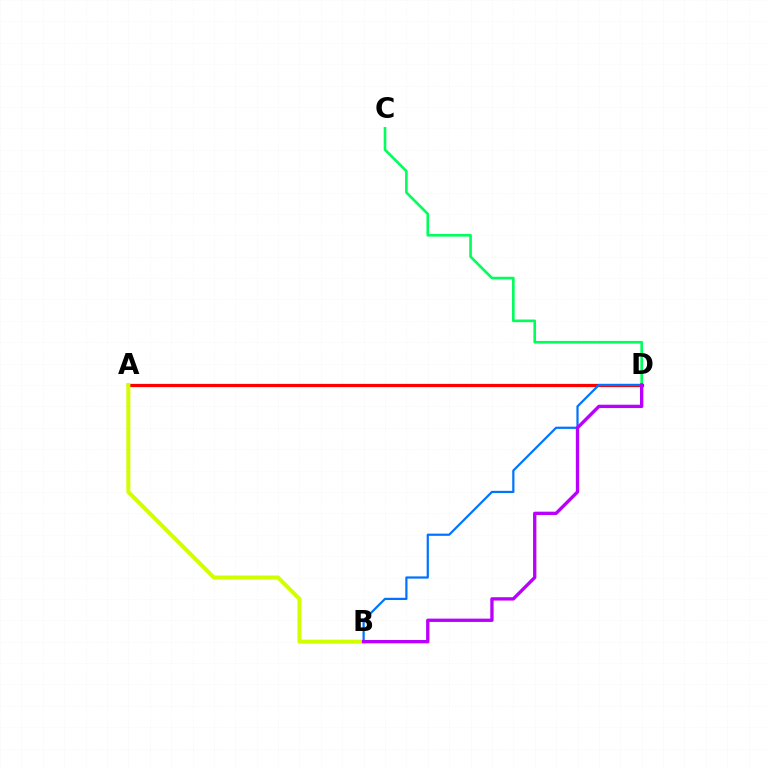{('C', 'D'): [{'color': '#00ff5c', 'line_style': 'solid', 'thickness': 1.9}], ('A', 'D'): [{'color': '#ff0000', 'line_style': 'solid', 'thickness': 2.32}], ('A', 'B'): [{'color': '#d1ff00', 'line_style': 'solid', 'thickness': 2.89}], ('B', 'D'): [{'color': '#0074ff', 'line_style': 'solid', 'thickness': 1.6}, {'color': '#b900ff', 'line_style': 'solid', 'thickness': 2.4}]}